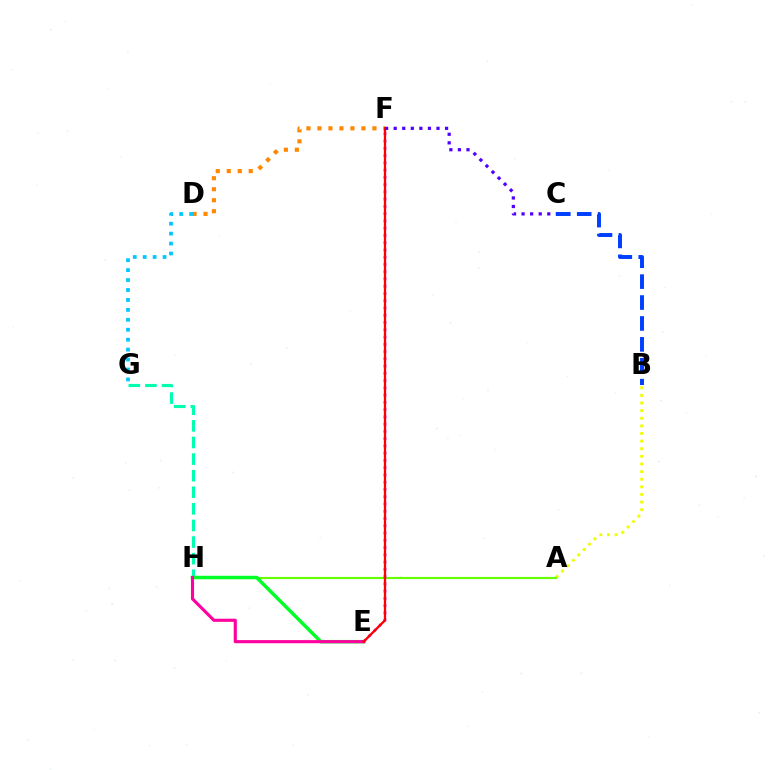{('A', 'B'): [{'color': '#eeff00', 'line_style': 'dotted', 'thickness': 2.07}], ('D', 'F'): [{'color': '#ff8800', 'line_style': 'dotted', 'thickness': 2.99}], ('A', 'H'): [{'color': '#66ff00', 'line_style': 'solid', 'thickness': 1.56}], ('G', 'H'): [{'color': '#00ffaf', 'line_style': 'dashed', 'thickness': 2.25}], ('D', 'G'): [{'color': '#00c7ff', 'line_style': 'dotted', 'thickness': 2.7}], ('E', 'H'): [{'color': '#00ff27', 'line_style': 'solid', 'thickness': 2.49}, {'color': '#ff00a0', 'line_style': 'solid', 'thickness': 2.25}], ('B', 'C'): [{'color': '#003fff', 'line_style': 'dashed', 'thickness': 2.84}], ('E', 'F'): [{'color': '#d600ff', 'line_style': 'dotted', 'thickness': 1.97}, {'color': '#ff0000', 'line_style': 'solid', 'thickness': 1.66}], ('C', 'F'): [{'color': '#4f00ff', 'line_style': 'dotted', 'thickness': 2.33}]}